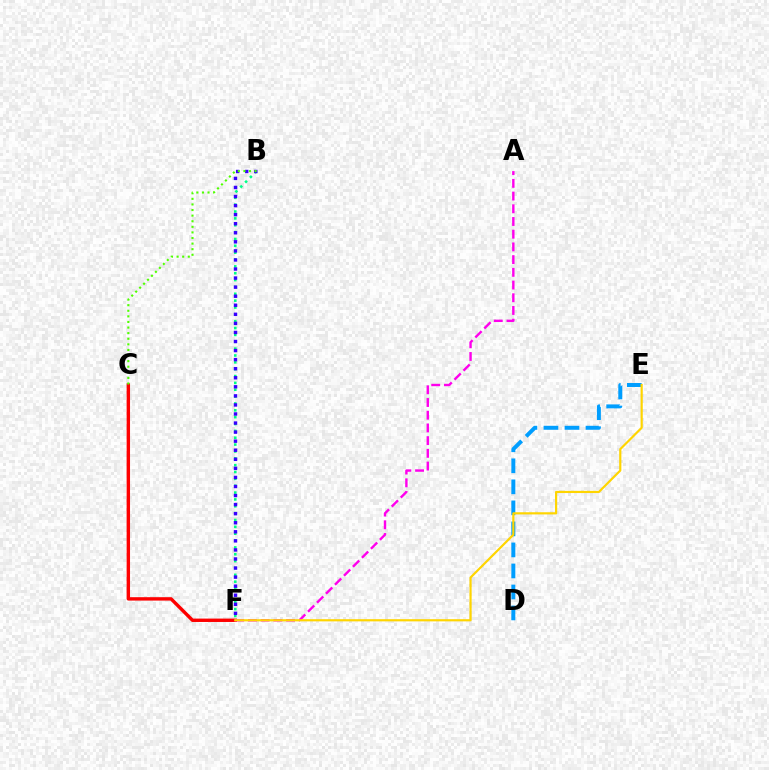{('C', 'F'): [{'color': '#ff0000', 'line_style': 'solid', 'thickness': 2.44}], ('D', 'E'): [{'color': '#009eff', 'line_style': 'dashed', 'thickness': 2.86}], ('B', 'F'): [{'color': '#00ff86', 'line_style': 'dotted', 'thickness': 1.86}, {'color': '#3700ff', 'line_style': 'dotted', 'thickness': 2.46}], ('A', 'F'): [{'color': '#ff00ed', 'line_style': 'dashed', 'thickness': 1.73}], ('B', 'C'): [{'color': '#4fff00', 'line_style': 'dotted', 'thickness': 1.52}], ('E', 'F'): [{'color': '#ffd500', 'line_style': 'solid', 'thickness': 1.57}]}